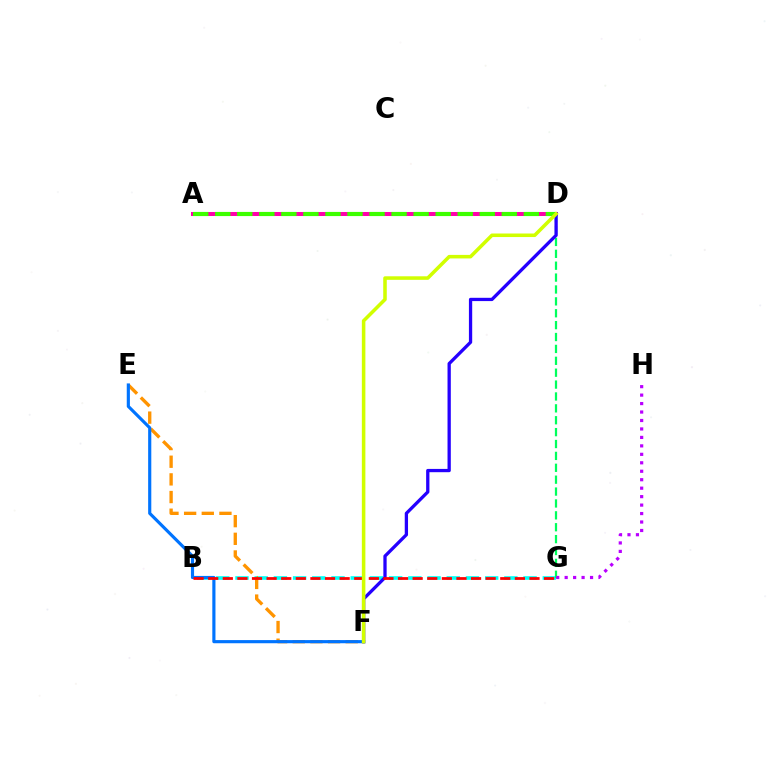{('A', 'D'): [{'color': '#ff00ac', 'line_style': 'solid', 'thickness': 2.88}, {'color': '#3dff00', 'line_style': 'dashed', 'thickness': 2.99}], ('B', 'G'): [{'color': '#00fff6', 'line_style': 'dashed', 'thickness': 2.61}, {'color': '#ff0000', 'line_style': 'dashed', 'thickness': 1.98}], ('E', 'F'): [{'color': '#ff9400', 'line_style': 'dashed', 'thickness': 2.4}, {'color': '#0074ff', 'line_style': 'solid', 'thickness': 2.27}], ('D', 'G'): [{'color': '#00ff5c', 'line_style': 'dashed', 'thickness': 1.61}], ('D', 'F'): [{'color': '#2500ff', 'line_style': 'solid', 'thickness': 2.36}, {'color': '#d1ff00', 'line_style': 'solid', 'thickness': 2.55}], ('G', 'H'): [{'color': '#b900ff', 'line_style': 'dotted', 'thickness': 2.3}]}